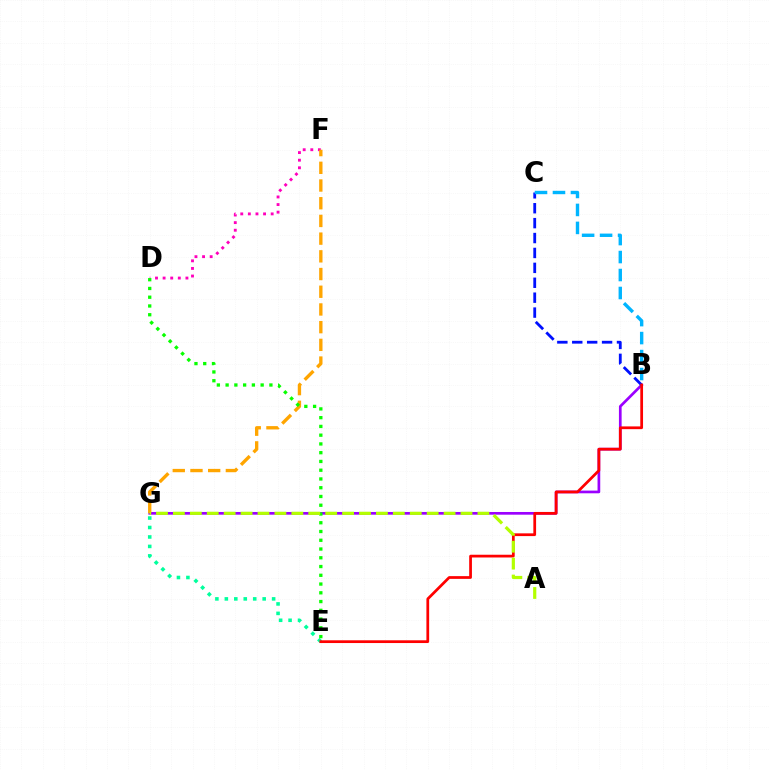{('B', 'G'): [{'color': '#9b00ff', 'line_style': 'solid', 'thickness': 1.94}], ('B', 'C'): [{'color': '#0010ff', 'line_style': 'dashed', 'thickness': 2.03}, {'color': '#00b5ff', 'line_style': 'dashed', 'thickness': 2.44}], ('D', 'F'): [{'color': '#ff00bd', 'line_style': 'dotted', 'thickness': 2.07}], ('F', 'G'): [{'color': '#ffa500', 'line_style': 'dashed', 'thickness': 2.41}], ('E', 'G'): [{'color': '#00ff9d', 'line_style': 'dotted', 'thickness': 2.57}], ('B', 'E'): [{'color': '#ff0000', 'line_style': 'solid', 'thickness': 1.98}], ('D', 'E'): [{'color': '#08ff00', 'line_style': 'dotted', 'thickness': 2.38}], ('A', 'G'): [{'color': '#b3ff00', 'line_style': 'dashed', 'thickness': 2.3}]}